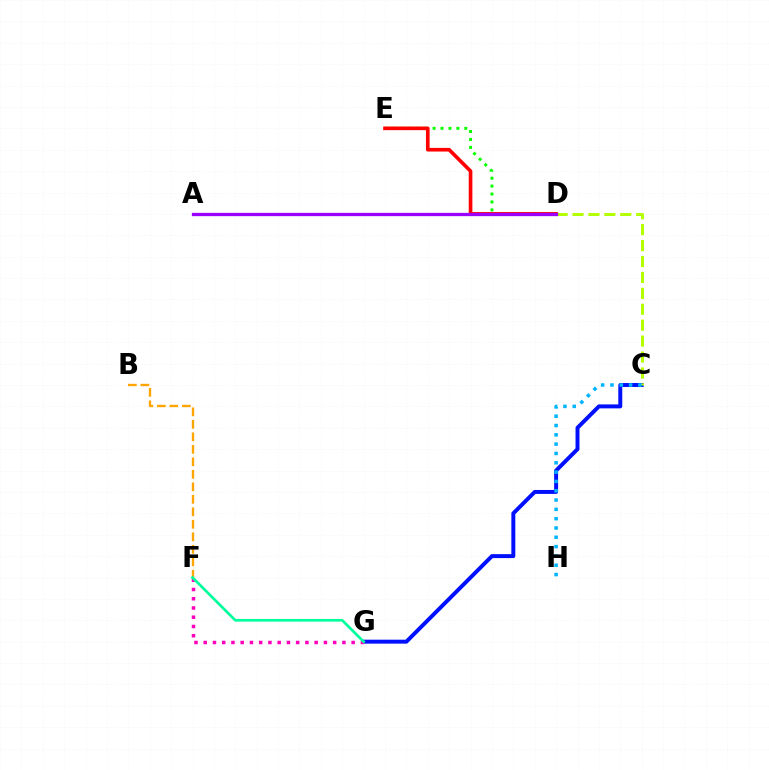{('C', 'G'): [{'color': '#0010ff', 'line_style': 'solid', 'thickness': 2.85}], ('B', 'F'): [{'color': '#ffa500', 'line_style': 'dashed', 'thickness': 1.7}], ('D', 'E'): [{'color': '#08ff00', 'line_style': 'dotted', 'thickness': 2.15}, {'color': '#ff0000', 'line_style': 'solid', 'thickness': 2.62}], ('C', 'D'): [{'color': '#b3ff00', 'line_style': 'dashed', 'thickness': 2.16}], ('C', 'H'): [{'color': '#00b5ff', 'line_style': 'dotted', 'thickness': 2.53}], ('A', 'D'): [{'color': '#9b00ff', 'line_style': 'solid', 'thickness': 2.37}], ('F', 'G'): [{'color': '#ff00bd', 'line_style': 'dotted', 'thickness': 2.51}, {'color': '#00ff9d', 'line_style': 'solid', 'thickness': 1.94}]}